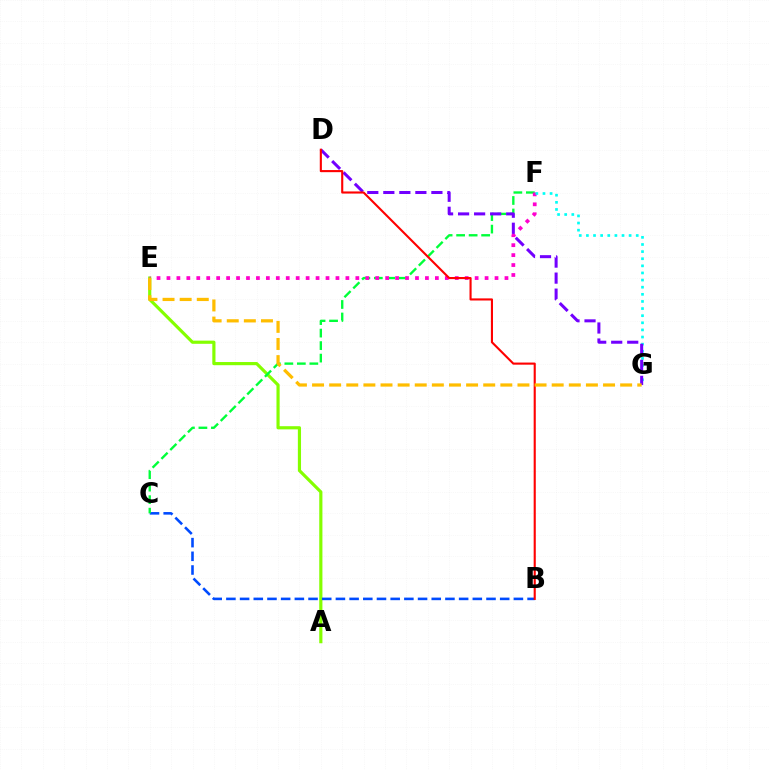{('A', 'E'): [{'color': '#84ff00', 'line_style': 'solid', 'thickness': 2.28}], ('B', 'C'): [{'color': '#004bff', 'line_style': 'dashed', 'thickness': 1.86}], ('C', 'F'): [{'color': '#00ff39', 'line_style': 'dashed', 'thickness': 1.7}], ('E', 'F'): [{'color': '#ff00cf', 'line_style': 'dotted', 'thickness': 2.7}], ('F', 'G'): [{'color': '#00fff6', 'line_style': 'dotted', 'thickness': 1.93}], ('D', 'G'): [{'color': '#7200ff', 'line_style': 'dashed', 'thickness': 2.18}], ('B', 'D'): [{'color': '#ff0000', 'line_style': 'solid', 'thickness': 1.52}], ('E', 'G'): [{'color': '#ffbd00', 'line_style': 'dashed', 'thickness': 2.33}]}